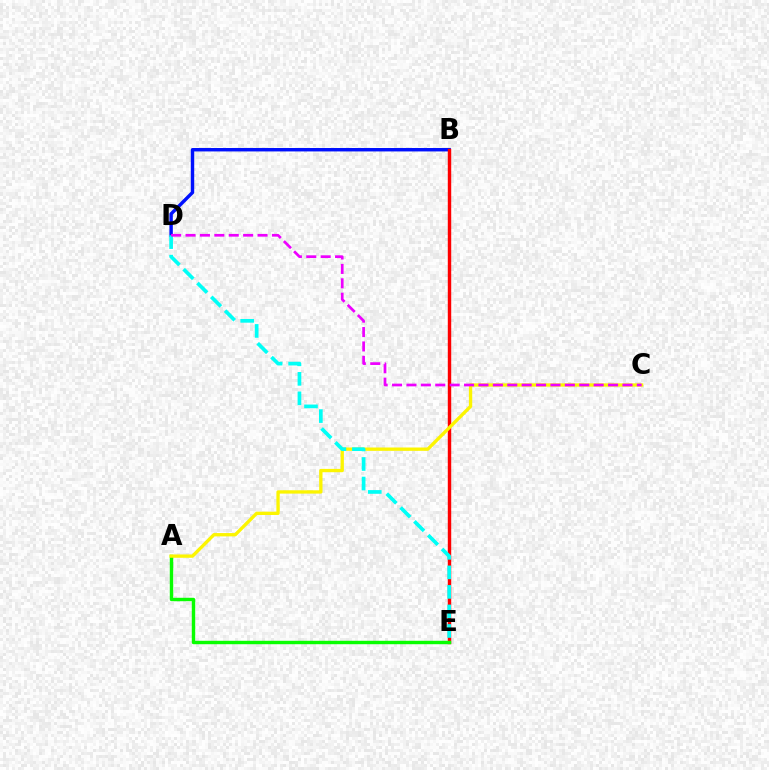{('B', 'D'): [{'color': '#0010ff', 'line_style': 'solid', 'thickness': 2.46}], ('B', 'E'): [{'color': '#ff0000', 'line_style': 'solid', 'thickness': 2.46}], ('A', 'E'): [{'color': '#08ff00', 'line_style': 'solid', 'thickness': 2.46}], ('A', 'C'): [{'color': '#fcf500', 'line_style': 'solid', 'thickness': 2.39}], ('D', 'E'): [{'color': '#00fff6', 'line_style': 'dashed', 'thickness': 2.65}], ('C', 'D'): [{'color': '#ee00ff', 'line_style': 'dashed', 'thickness': 1.96}]}